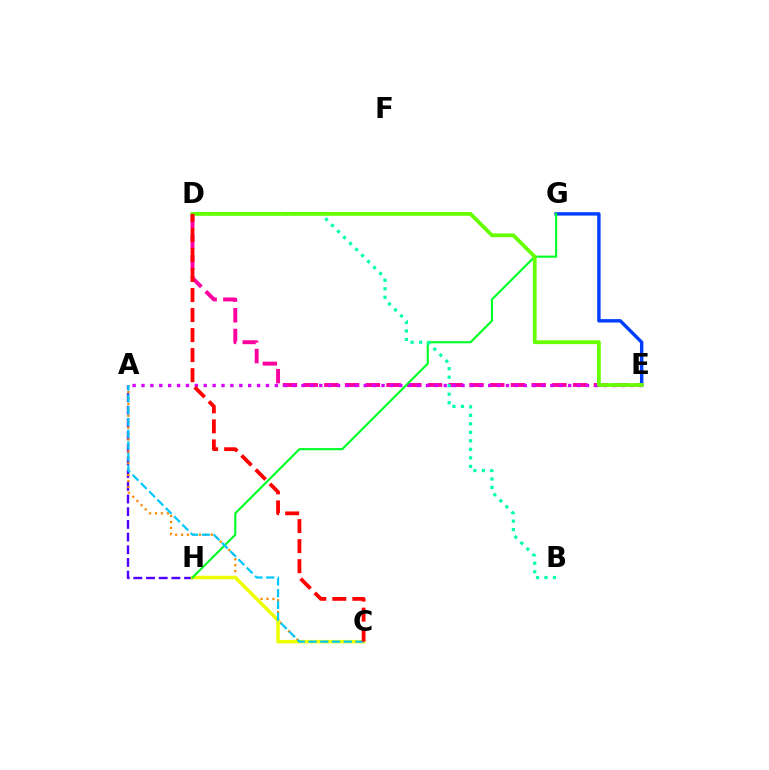{('A', 'H'): [{'color': '#4f00ff', 'line_style': 'dashed', 'thickness': 1.72}], ('A', 'C'): [{'color': '#ff8800', 'line_style': 'dotted', 'thickness': 1.61}, {'color': '#00c7ff', 'line_style': 'dashed', 'thickness': 1.6}], ('C', 'H'): [{'color': '#eeff00', 'line_style': 'solid', 'thickness': 2.51}], ('E', 'G'): [{'color': '#003fff', 'line_style': 'solid', 'thickness': 2.46}], ('D', 'E'): [{'color': '#ff00a0', 'line_style': 'dashed', 'thickness': 2.82}, {'color': '#66ff00', 'line_style': 'solid', 'thickness': 2.73}], ('A', 'E'): [{'color': '#d600ff', 'line_style': 'dotted', 'thickness': 2.42}], ('G', 'H'): [{'color': '#00ff27', 'line_style': 'solid', 'thickness': 1.53}], ('B', 'D'): [{'color': '#00ffaf', 'line_style': 'dotted', 'thickness': 2.31}], ('C', 'D'): [{'color': '#ff0000', 'line_style': 'dashed', 'thickness': 2.72}]}